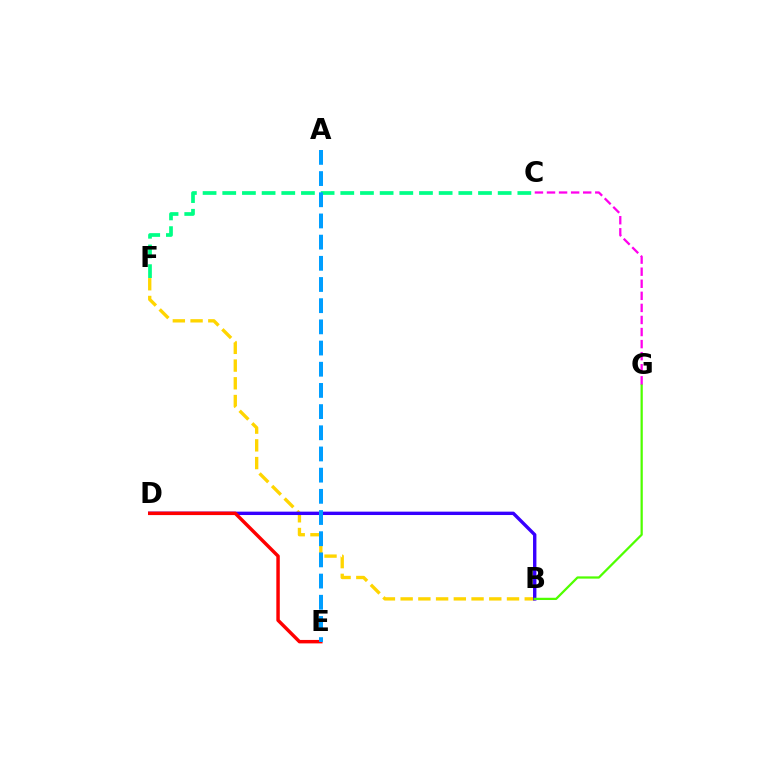{('B', 'F'): [{'color': '#ffd500', 'line_style': 'dashed', 'thickness': 2.41}], ('B', 'D'): [{'color': '#3700ff', 'line_style': 'solid', 'thickness': 2.43}], ('C', 'F'): [{'color': '#00ff86', 'line_style': 'dashed', 'thickness': 2.67}], ('D', 'E'): [{'color': '#ff0000', 'line_style': 'solid', 'thickness': 2.48}], ('B', 'G'): [{'color': '#4fff00', 'line_style': 'solid', 'thickness': 1.62}], ('A', 'E'): [{'color': '#009eff', 'line_style': 'dashed', 'thickness': 2.88}], ('C', 'G'): [{'color': '#ff00ed', 'line_style': 'dashed', 'thickness': 1.64}]}